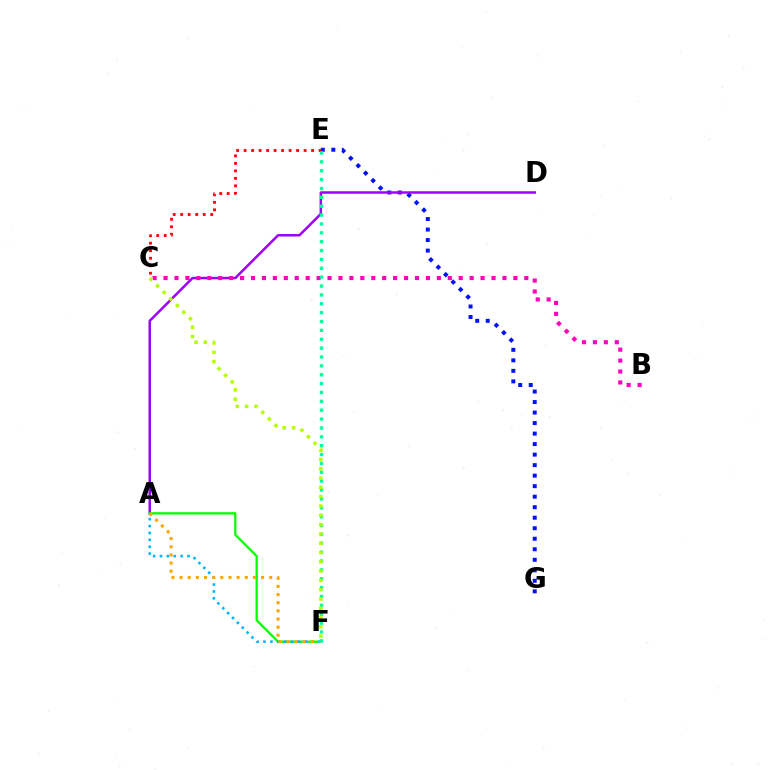{('E', 'G'): [{'color': '#0010ff', 'line_style': 'dotted', 'thickness': 2.86}], ('A', 'D'): [{'color': '#9b00ff', 'line_style': 'solid', 'thickness': 1.79}], ('B', 'C'): [{'color': '#ff00bd', 'line_style': 'dotted', 'thickness': 2.97}], ('A', 'F'): [{'color': '#08ff00', 'line_style': 'solid', 'thickness': 1.65}, {'color': '#00b5ff', 'line_style': 'dotted', 'thickness': 1.87}, {'color': '#ffa500', 'line_style': 'dotted', 'thickness': 2.21}], ('C', 'E'): [{'color': '#ff0000', 'line_style': 'dotted', 'thickness': 2.04}], ('E', 'F'): [{'color': '#00ff9d', 'line_style': 'dotted', 'thickness': 2.41}], ('C', 'F'): [{'color': '#b3ff00', 'line_style': 'dotted', 'thickness': 2.53}]}